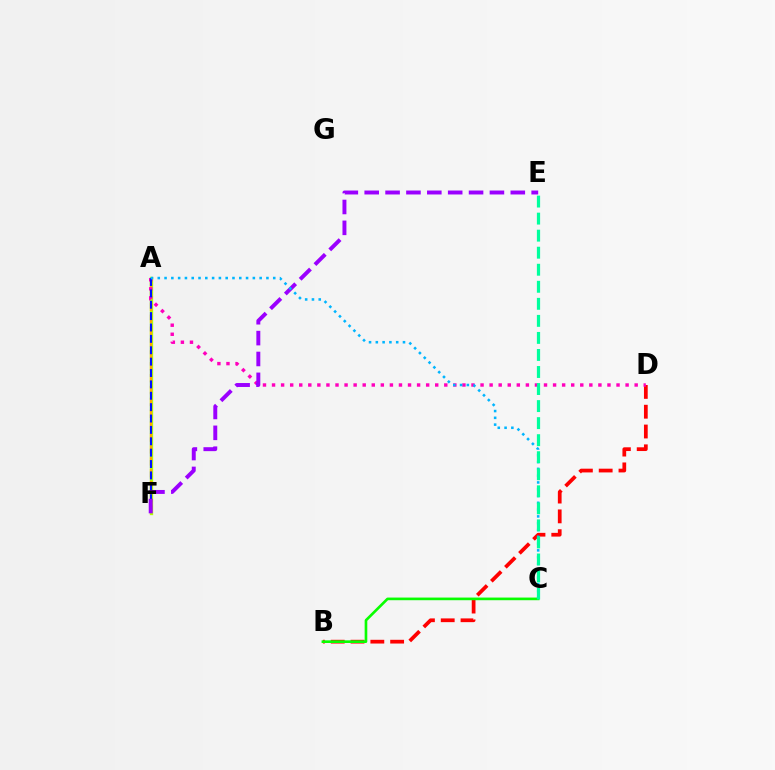{('A', 'F'): [{'color': '#b3ff00', 'line_style': 'solid', 'thickness': 2.41}, {'color': '#ffa500', 'line_style': 'dashed', 'thickness': 1.61}, {'color': '#0010ff', 'line_style': 'dashed', 'thickness': 1.55}], ('B', 'D'): [{'color': '#ff0000', 'line_style': 'dashed', 'thickness': 2.69}], ('B', 'C'): [{'color': '#08ff00', 'line_style': 'solid', 'thickness': 1.91}], ('A', 'D'): [{'color': '#ff00bd', 'line_style': 'dotted', 'thickness': 2.46}], ('E', 'F'): [{'color': '#9b00ff', 'line_style': 'dashed', 'thickness': 2.84}], ('A', 'C'): [{'color': '#00b5ff', 'line_style': 'dotted', 'thickness': 1.85}], ('C', 'E'): [{'color': '#00ff9d', 'line_style': 'dashed', 'thickness': 2.32}]}